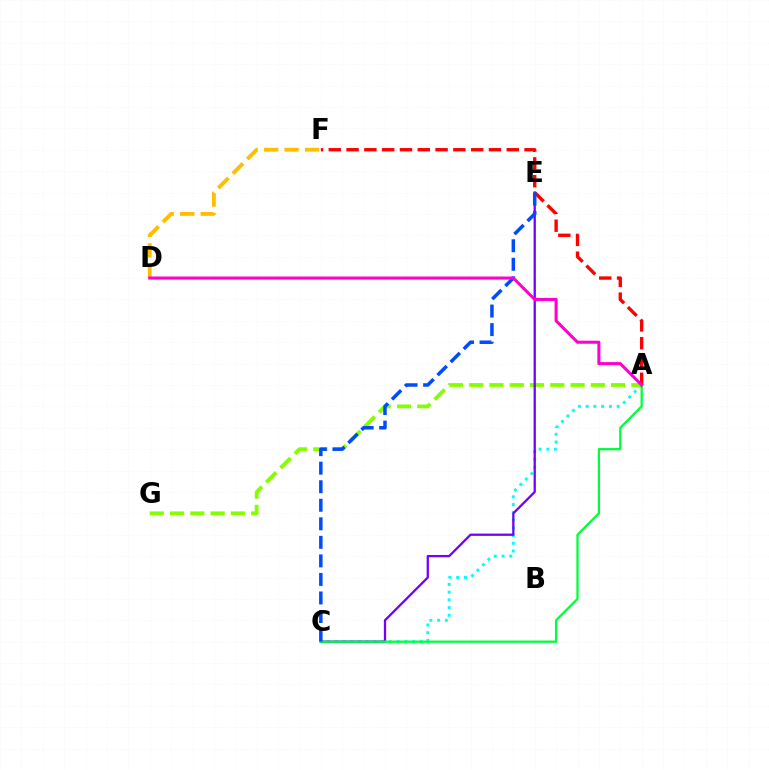{('A', 'C'): [{'color': '#00fff6', 'line_style': 'dotted', 'thickness': 2.1}, {'color': '#00ff39', 'line_style': 'solid', 'thickness': 1.63}], ('A', 'G'): [{'color': '#84ff00', 'line_style': 'dashed', 'thickness': 2.75}], ('C', 'E'): [{'color': '#7200ff', 'line_style': 'solid', 'thickness': 1.64}, {'color': '#004bff', 'line_style': 'dashed', 'thickness': 2.52}], ('A', 'F'): [{'color': '#ff0000', 'line_style': 'dashed', 'thickness': 2.42}], ('D', 'F'): [{'color': '#ffbd00', 'line_style': 'dashed', 'thickness': 2.78}], ('A', 'D'): [{'color': '#ff00cf', 'line_style': 'solid', 'thickness': 2.21}]}